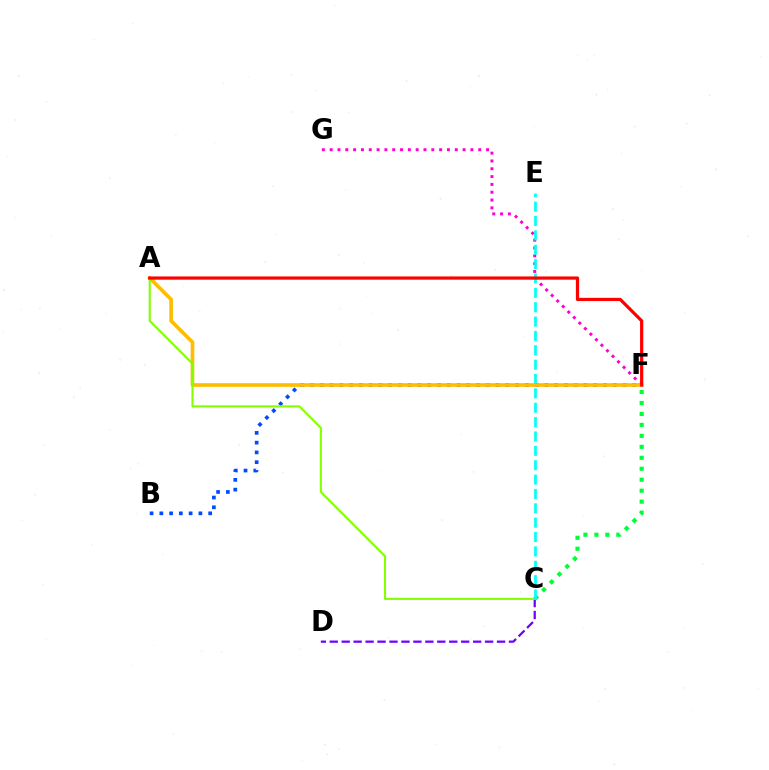{('F', 'G'): [{'color': '#ff00cf', 'line_style': 'dotted', 'thickness': 2.12}], ('B', 'F'): [{'color': '#004bff', 'line_style': 'dotted', 'thickness': 2.65}], ('A', 'F'): [{'color': '#ffbd00', 'line_style': 'solid', 'thickness': 2.64}, {'color': '#ff0000', 'line_style': 'solid', 'thickness': 2.31}], ('C', 'F'): [{'color': '#00ff39', 'line_style': 'dotted', 'thickness': 2.98}], ('C', 'D'): [{'color': '#7200ff', 'line_style': 'dashed', 'thickness': 1.62}], ('A', 'C'): [{'color': '#84ff00', 'line_style': 'solid', 'thickness': 1.51}], ('C', 'E'): [{'color': '#00fff6', 'line_style': 'dashed', 'thickness': 1.95}]}